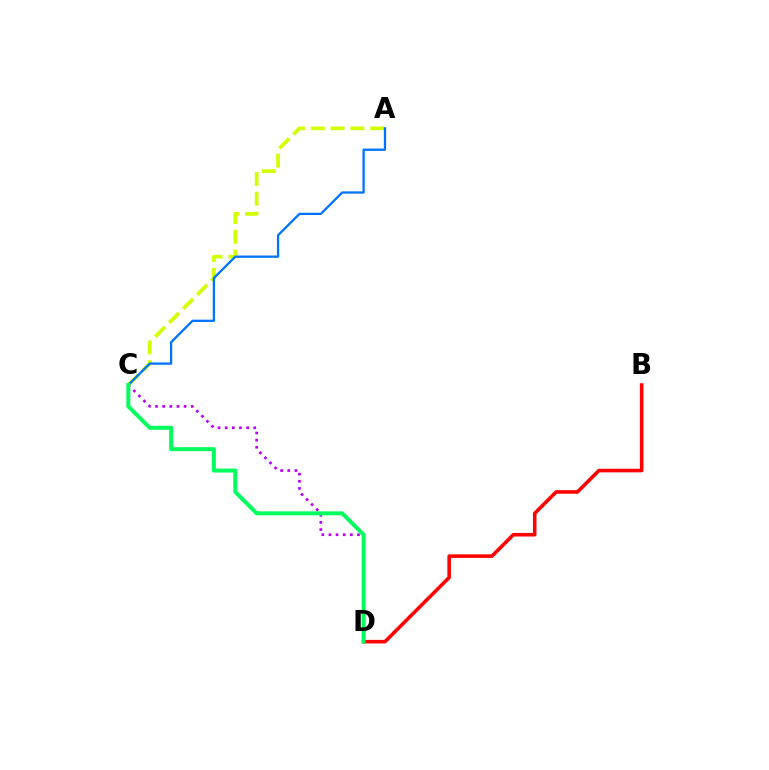{('B', 'D'): [{'color': '#ff0000', 'line_style': 'solid', 'thickness': 2.57}], ('C', 'D'): [{'color': '#b900ff', 'line_style': 'dotted', 'thickness': 1.94}, {'color': '#00ff5c', 'line_style': 'solid', 'thickness': 2.86}], ('A', 'C'): [{'color': '#d1ff00', 'line_style': 'dashed', 'thickness': 2.69}, {'color': '#0074ff', 'line_style': 'solid', 'thickness': 1.65}]}